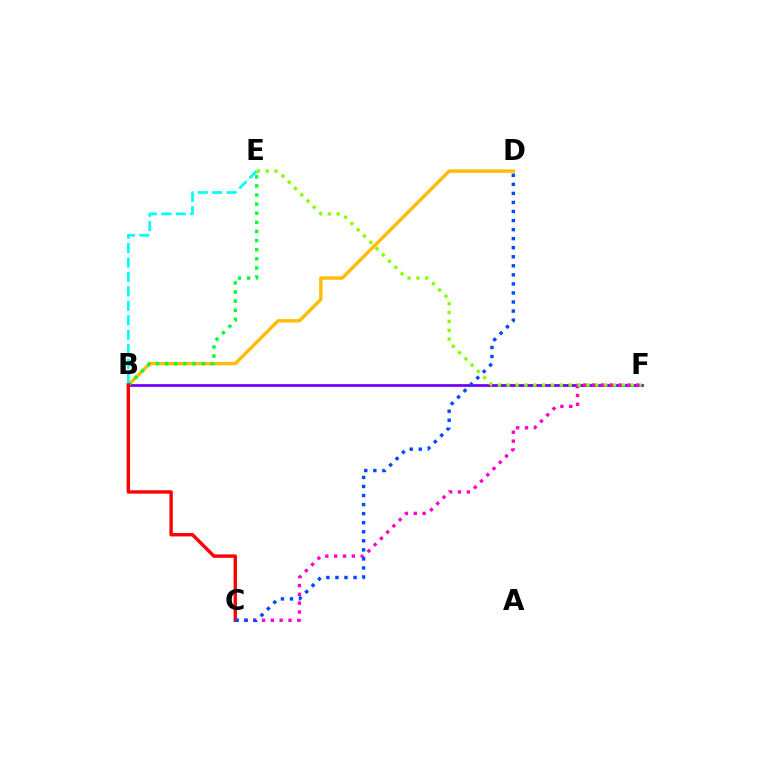{('B', 'D'): [{'color': '#ffbd00', 'line_style': 'solid', 'thickness': 2.43}], ('B', 'F'): [{'color': '#7200ff', 'line_style': 'solid', 'thickness': 1.99}], ('B', 'E'): [{'color': '#00ff39', 'line_style': 'dotted', 'thickness': 2.48}, {'color': '#00fff6', 'line_style': 'dashed', 'thickness': 1.96}], ('B', 'C'): [{'color': '#ff0000', 'line_style': 'solid', 'thickness': 2.45}], ('C', 'F'): [{'color': '#ff00cf', 'line_style': 'dotted', 'thickness': 2.4}], ('E', 'F'): [{'color': '#84ff00', 'line_style': 'dotted', 'thickness': 2.41}], ('C', 'D'): [{'color': '#004bff', 'line_style': 'dotted', 'thickness': 2.46}]}